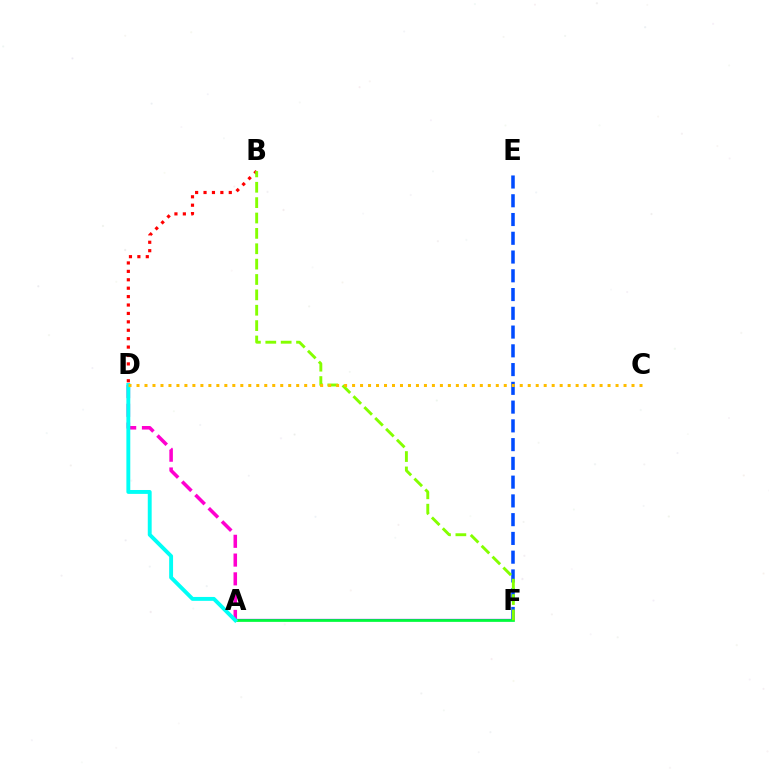{('E', 'F'): [{'color': '#004bff', 'line_style': 'dashed', 'thickness': 2.55}], ('A', 'F'): [{'color': '#7200ff', 'line_style': 'solid', 'thickness': 1.61}, {'color': '#00ff39', 'line_style': 'solid', 'thickness': 1.95}], ('A', 'D'): [{'color': '#ff00cf', 'line_style': 'dashed', 'thickness': 2.55}, {'color': '#00fff6', 'line_style': 'solid', 'thickness': 2.8}], ('B', 'D'): [{'color': '#ff0000', 'line_style': 'dotted', 'thickness': 2.29}], ('B', 'F'): [{'color': '#84ff00', 'line_style': 'dashed', 'thickness': 2.09}], ('C', 'D'): [{'color': '#ffbd00', 'line_style': 'dotted', 'thickness': 2.17}]}